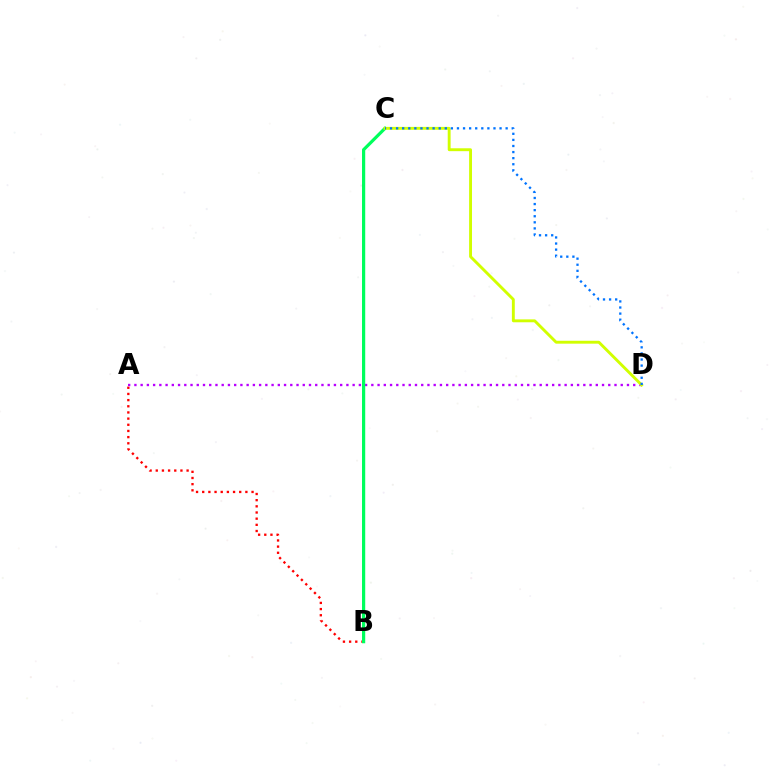{('A', 'B'): [{'color': '#ff0000', 'line_style': 'dotted', 'thickness': 1.68}], ('A', 'D'): [{'color': '#b900ff', 'line_style': 'dotted', 'thickness': 1.69}], ('B', 'C'): [{'color': '#00ff5c', 'line_style': 'solid', 'thickness': 2.31}], ('C', 'D'): [{'color': '#d1ff00', 'line_style': 'solid', 'thickness': 2.08}, {'color': '#0074ff', 'line_style': 'dotted', 'thickness': 1.65}]}